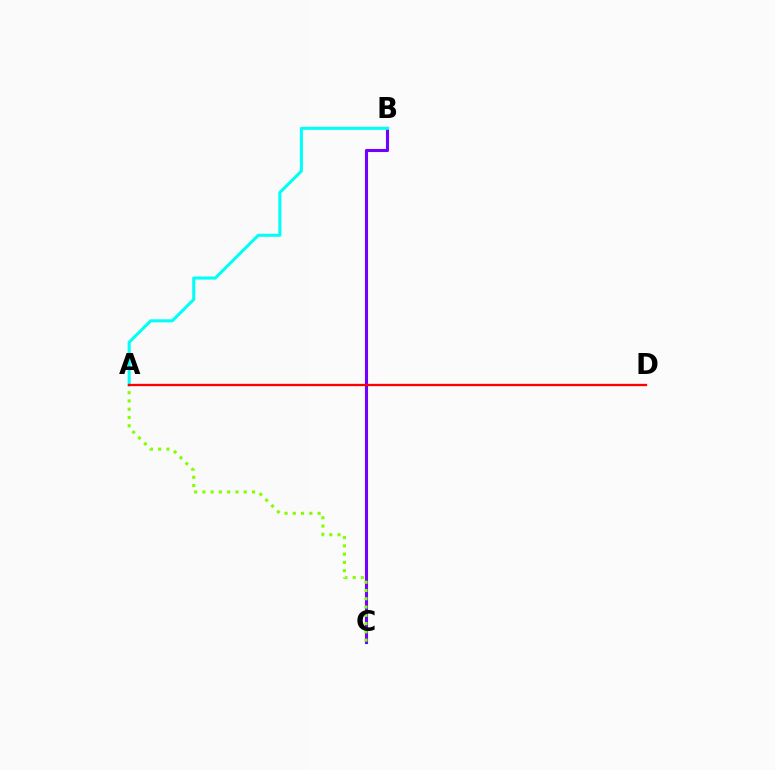{('B', 'C'): [{'color': '#7200ff', 'line_style': 'solid', 'thickness': 2.23}], ('A', 'B'): [{'color': '#00fff6', 'line_style': 'solid', 'thickness': 2.21}], ('A', 'C'): [{'color': '#84ff00', 'line_style': 'dotted', 'thickness': 2.25}], ('A', 'D'): [{'color': '#ff0000', 'line_style': 'solid', 'thickness': 1.66}]}